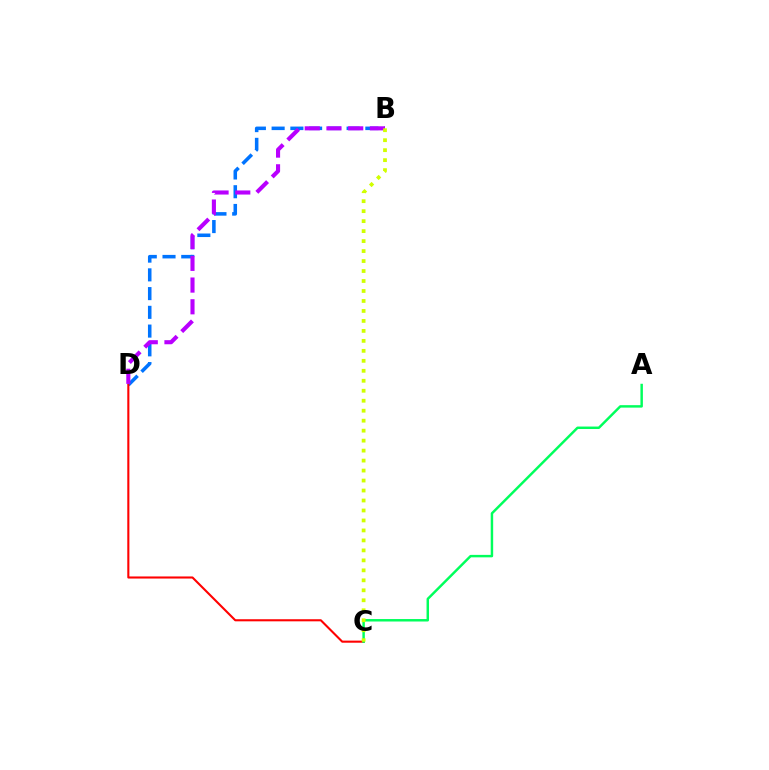{('B', 'D'): [{'color': '#0074ff', 'line_style': 'dashed', 'thickness': 2.55}, {'color': '#b900ff', 'line_style': 'dashed', 'thickness': 2.95}], ('C', 'D'): [{'color': '#ff0000', 'line_style': 'solid', 'thickness': 1.51}], ('A', 'C'): [{'color': '#00ff5c', 'line_style': 'solid', 'thickness': 1.77}], ('B', 'C'): [{'color': '#d1ff00', 'line_style': 'dotted', 'thickness': 2.71}]}